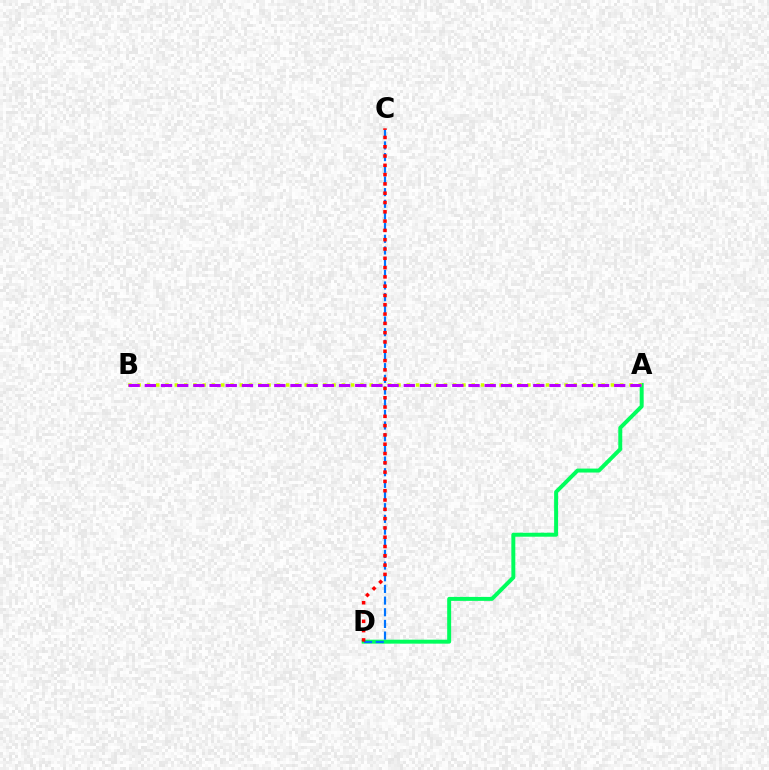{('A', 'D'): [{'color': '#00ff5c', 'line_style': 'solid', 'thickness': 2.85}], ('C', 'D'): [{'color': '#0074ff', 'line_style': 'dashed', 'thickness': 1.59}, {'color': '#ff0000', 'line_style': 'dotted', 'thickness': 2.53}], ('A', 'B'): [{'color': '#d1ff00', 'line_style': 'dotted', 'thickness': 2.52}, {'color': '#b900ff', 'line_style': 'dashed', 'thickness': 2.2}]}